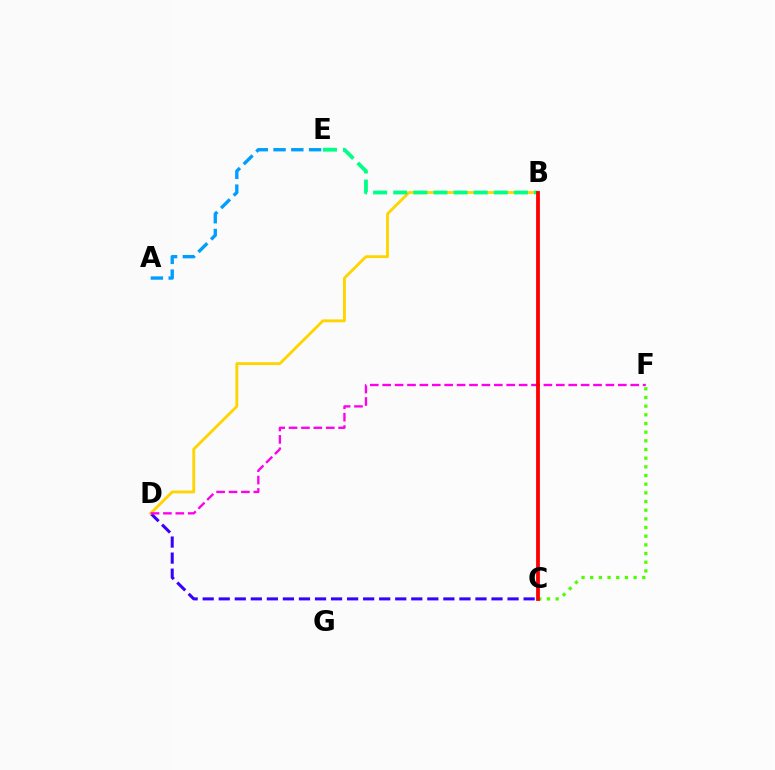{('C', 'D'): [{'color': '#3700ff', 'line_style': 'dashed', 'thickness': 2.18}], ('B', 'D'): [{'color': '#ffd500', 'line_style': 'solid', 'thickness': 2.05}], ('C', 'F'): [{'color': '#4fff00', 'line_style': 'dotted', 'thickness': 2.36}], ('D', 'F'): [{'color': '#ff00ed', 'line_style': 'dashed', 'thickness': 1.68}], ('B', 'E'): [{'color': '#00ff86', 'line_style': 'dashed', 'thickness': 2.73}], ('A', 'E'): [{'color': '#009eff', 'line_style': 'dashed', 'thickness': 2.41}], ('B', 'C'): [{'color': '#ff0000', 'line_style': 'solid', 'thickness': 2.74}]}